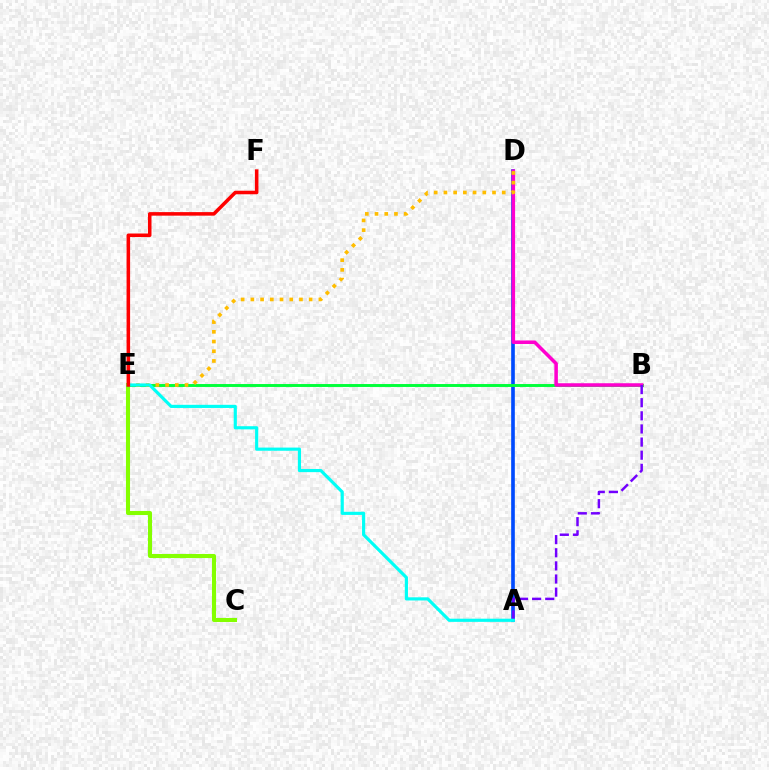{('A', 'D'): [{'color': '#004bff', 'line_style': 'solid', 'thickness': 2.62}], ('C', 'E'): [{'color': '#84ff00', 'line_style': 'solid', 'thickness': 2.93}], ('B', 'E'): [{'color': '#00ff39', 'line_style': 'solid', 'thickness': 2.1}], ('B', 'D'): [{'color': '#ff00cf', 'line_style': 'solid', 'thickness': 2.54}], ('D', 'E'): [{'color': '#ffbd00', 'line_style': 'dotted', 'thickness': 2.64}], ('A', 'B'): [{'color': '#7200ff', 'line_style': 'dashed', 'thickness': 1.78}], ('A', 'E'): [{'color': '#00fff6', 'line_style': 'solid', 'thickness': 2.27}], ('E', 'F'): [{'color': '#ff0000', 'line_style': 'solid', 'thickness': 2.55}]}